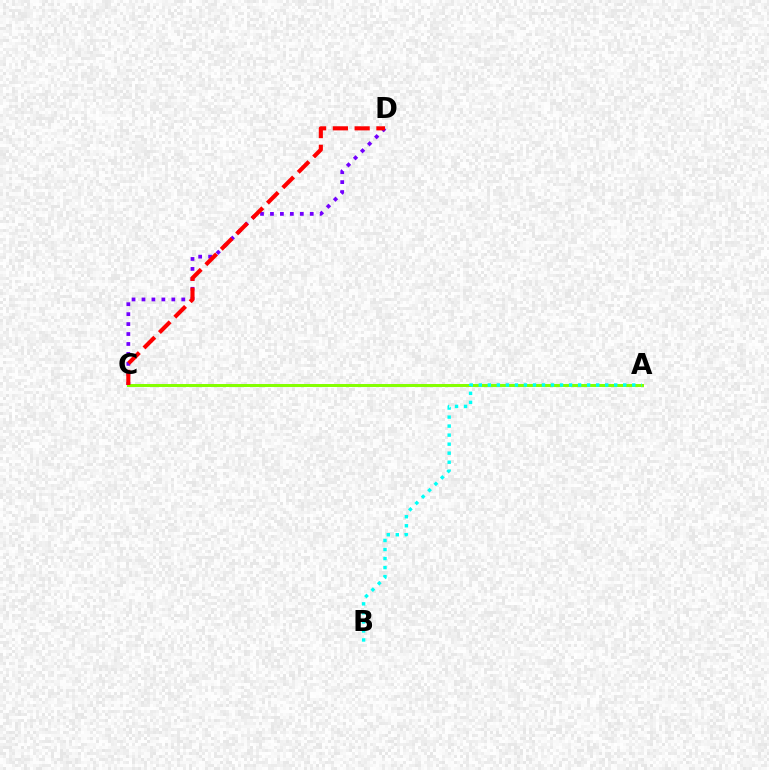{('C', 'D'): [{'color': '#7200ff', 'line_style': 'dotted', 'thickness': 2.7}, {'color': '#ff0000', 'line_style': 'dashed', 'thickness': 2.96}], ('A', 'C'): [{'color': '#84ff00', 'line_style': 'solid', 'thickness': 2.14}], ('A', 'B'): [{'color': '#00fff6', 'line_style': 'dotted', 'thickness': 2.45}]}